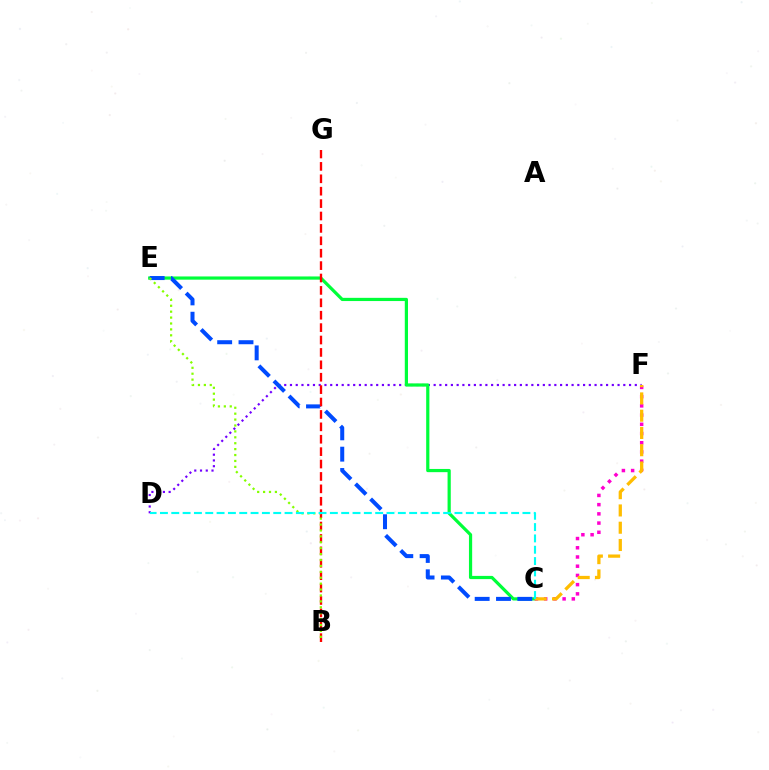{('D', 'F'): [{'color': '#7200ff', 'line_style': 'dotted', 'thickness': 1.56}], ('C', 'E'): [{'color': '#00ff39', 'line_style': 'solid', 'thickness': 2.31}, {'color': '#004bff', 'line_style': 'dashed', 'thickness': 2.9}], ('C', 'F'): [{'color': '#ff00cf', 'line_style': 'dotted', 'thickness': 2.5}, {'color': '#ffbd00', 'line_style': 'dashed', 'thickness': 2.35}], ('B', 'G'): [{'color': '#ff0000', 'line_style': 'dashed', 'thickness': 1.68}], ('B', 'E'): [{'color': '#84ff00', 'line_style': 'dotted', 'thickness': 1.61}], ('C', 'D'): [{'color': '#00fff6', 'line_style': 'dashed', 'thickness': 1.54}]}